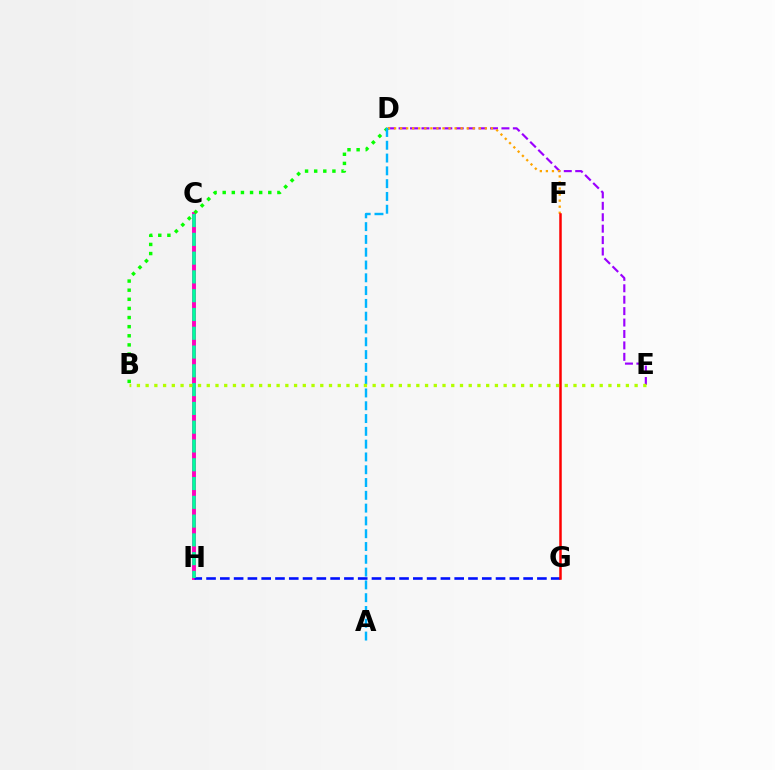{('D', 'E'): [{'color': '#9b00ff', 'line_style': 'dashed', 'thickness': 1.55}], ('C', 'H'): [{'color': '#ff00bd', 'line_style': 'solid', 'thickness': 2.82}, {'color': '#00ff9d', 'line_style': 'dashed', 'thickness': 2.55}], ('G', 'H'): [{'color': '#0010ff', 'line_style': 'dashed', 'thickness': 1.87}], ('D', 'F'): [{'color': '#ffa500', 'line_style': 'dotted', 'thickness': 1.64}], ('B', 'D'): [{'color': '#08ff00', 'line_style': 'dotted', 'thickness': 2.48}], ('F', 'G'): [{'color': '#ff0000', 'line_style': 'solid', 'thickness': 1.8}], ('A', 'D'): [{'color': '#00b5ff', 'line_style': 'dashed', 'thickness': 1.74}], ('B', 'E'): [{'color': '#b3ff00', 'line_style': 'dotted', 'thickness': 2.37}]}